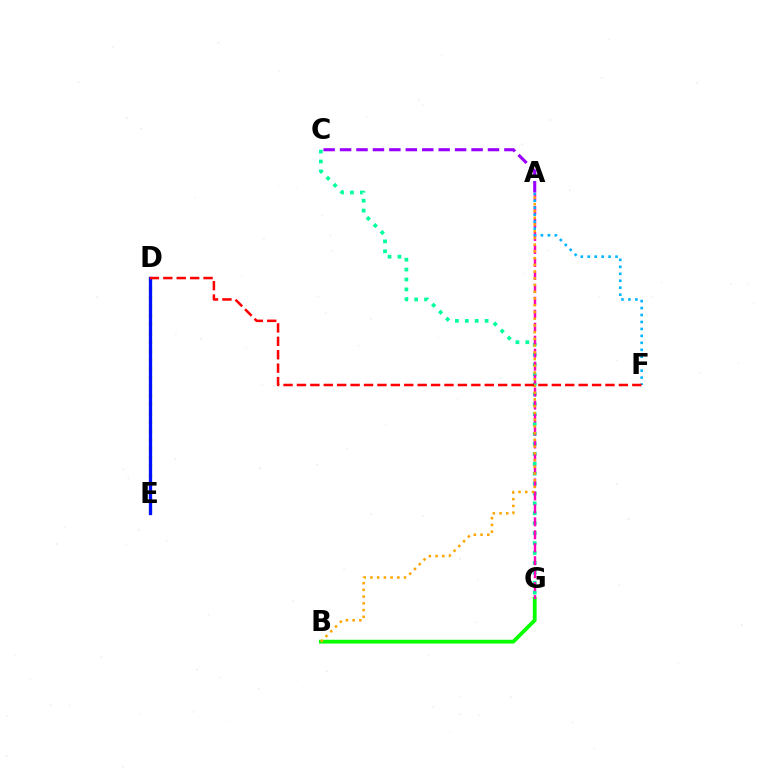{('D', 'E'): [{'color': '#b3ff00', 'line_style': 'dotted', 'thickness': 2.41}, {'color': '#0010ff', 'line_style': 'solid', 'thickness': 2.37}], ('B', 'G'): [{'color': '#08ff00', 'line_style': 'solid', 'thickness': 2.73}], ('C', 'G'): [{'color': '#00ff9d', 'line_style': 'dotted', 'thickness': 2.69}], ('A', 'G'): [{'color': '#ff00bd', 'line_style': 'dashed', 'thickness': 1.76}], ('A', 'F'): [{'color': '#00b5ff', 'line_style': 'dotted', 'thickness': 1.89}], ('A', 'C'): [{'color': '#9b00ff', 'line_style': 'dashed', 'thickness': 2.23}], ('A', 'B'): [{'color': '#ffa500', 'line_style': 'dotted', 'thickness': 1.83}], ('D', 'F'): [{'color': '#ff0000', 'line_style': 'dashed', 'thickness': 1.82}]}